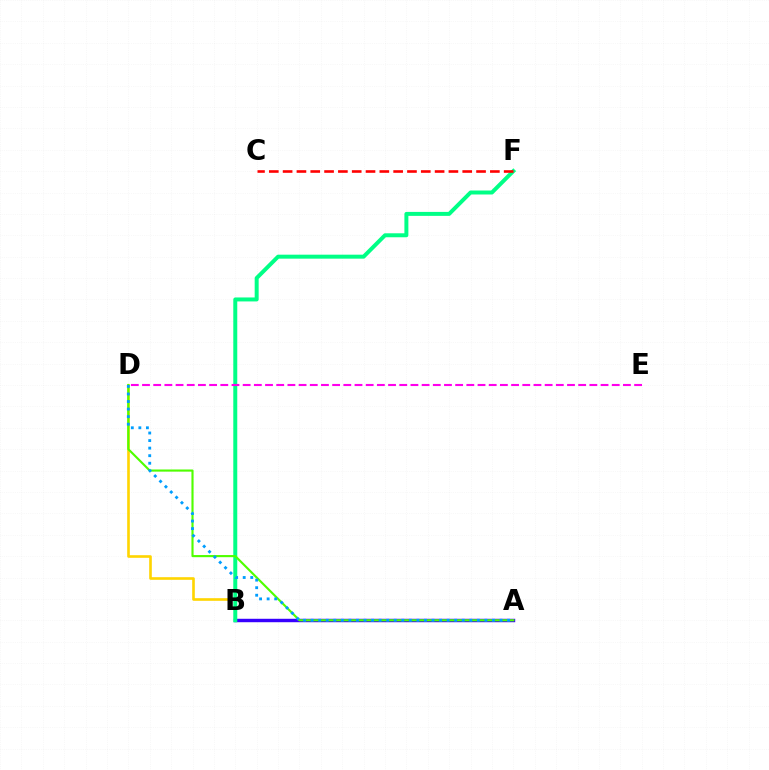{('A', 'B'): [{'color': '#3700ff', 'line_style': 'solid', 'thickness': 2.47}], ('B', 'D'): [{'color': '#ffd500', 'line_style': 'solid', 'thickness': 1.89}], ('B', 'F'): [{'color': '#00ff86', 'line_style': 'solid', 'thickness': 2.86}], ('A', 'D'): [{'color': '#4fff00', 'line_style': 'solid', 'thickness': 1.54}, {'color': '#009eff', 'line_style': 'dotted', 'thickness': 2.05}], ('D', 'E'): [{'color': '#ff00ed', 'line_style': 'dashed', 'thickness': 1.52}], ('C', 'F'): [{'color': '#ff0000', 'line_style': 'dashed', 'thickness': 1.88}]}